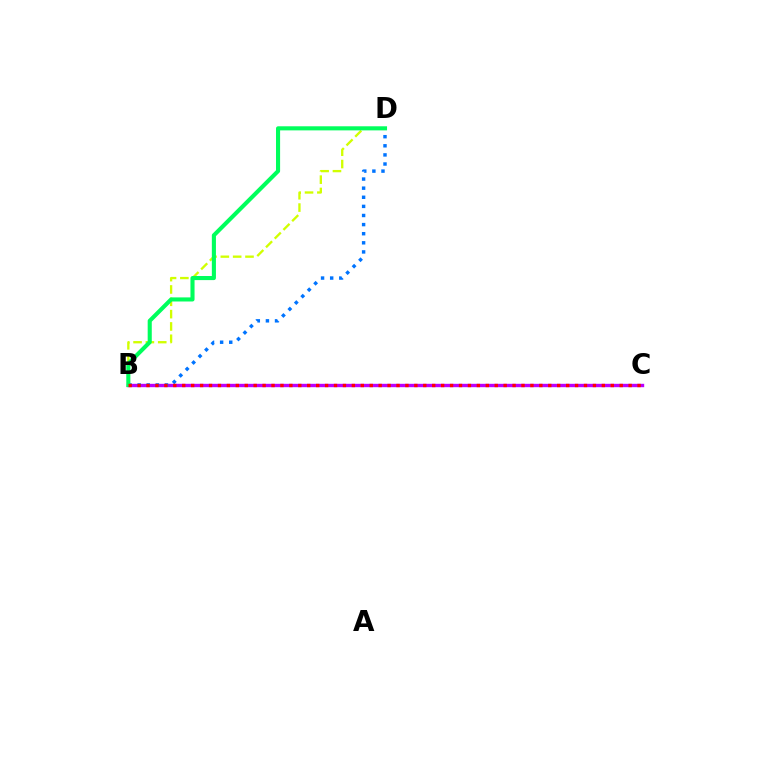{('B', 'C'): [{'color': '#b900ff', 'line_style': 'solid', 'thickness': 2.43}, {'color': '#ff0000', 'line_style': 'dotted', 'thickness': 2.43}], ('B', 'D'): [{'color': '#d1ff00', 'line_style': 'dashed', 'thickness': 1.68}, {'color': '#0074ff', 'line_style': 'dotted', 'thickness': 2.47}, {'color': '#00ff5c', 'line_style': 'solid', 'thickness': 2.95}]}